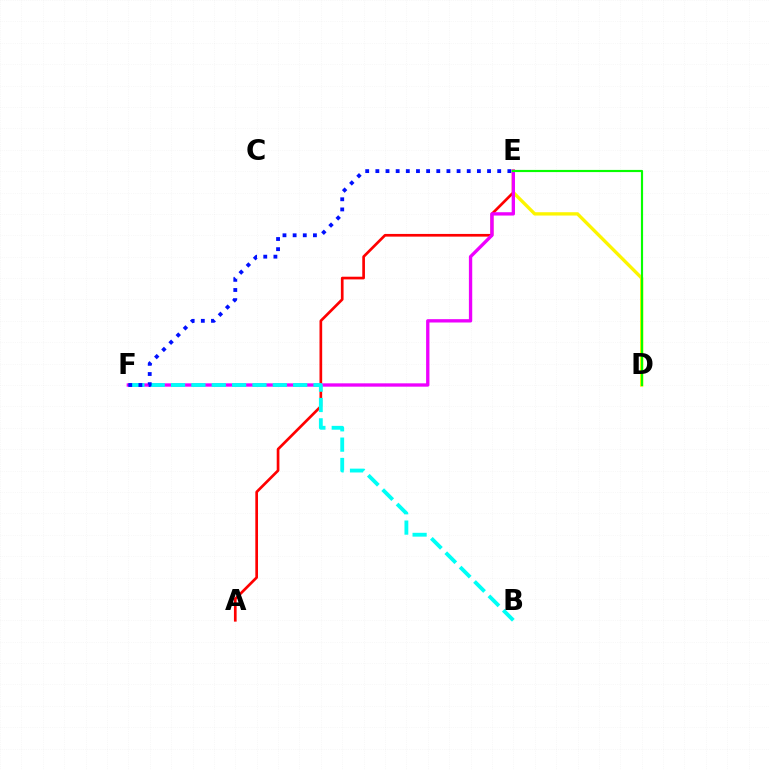{('A', 'E'): [{'color': '#ff0000', 'line_style': 'solid', 'thickness': 1.93}], ('D', 'E'): [{'color': '#fcf500', 'line_style': 'solid', 'thickness': 2.4}, {'color': '#08ff00', 'line_style': 'solid', 'thickness': 1.56}], ('E', 'F'): [{'color': '#ee00ff', 'line_style': 'solid', 'thickness': 2.4}, {'color': '#0010ff', 'line_style': 'dotted', 'thickness': 2.76}], ('B', 'F'): [{'color': '#00fff6', 'line_style': 'dashed', 'thickness': 2.76}]}